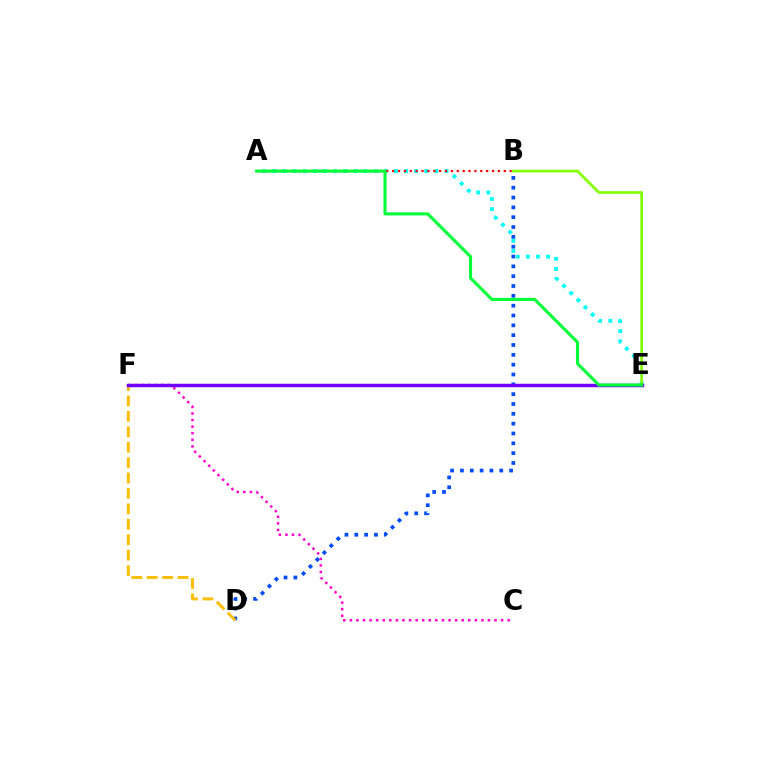{('B', 'D'): [{'color': '#004bff', 'line_style': 'dotted', 'thickness': 2.67}], ('A', 'E'): [{'color': '#00fff6', 'line_style': 'dotted', 'thickness': 2.75}, {'color': '#00ff39', 'line_style': 'solid', 'thickness': 2.23}], ('A', 'B'): [{'color': '#ff0000', 'line_style': 'dotted', 'thickness': 1.6}], ('D', 'F'): [{'color': '#ffbd00', 'line_style': 'dashed', 'thickness': 2.09}], ('B', 'E'): [{'color': '#84ff00', 'line_style': 'solid', 'thickness': 1.96}], ('C', 'F'): [{'color': '#ff00cf', 'line_style': 'dotted', 'thickness': 1.79}], ('E', 'F'): [{'color': '#7200ff', 'line_style': 'solid', 'thickness': 2.49}]}